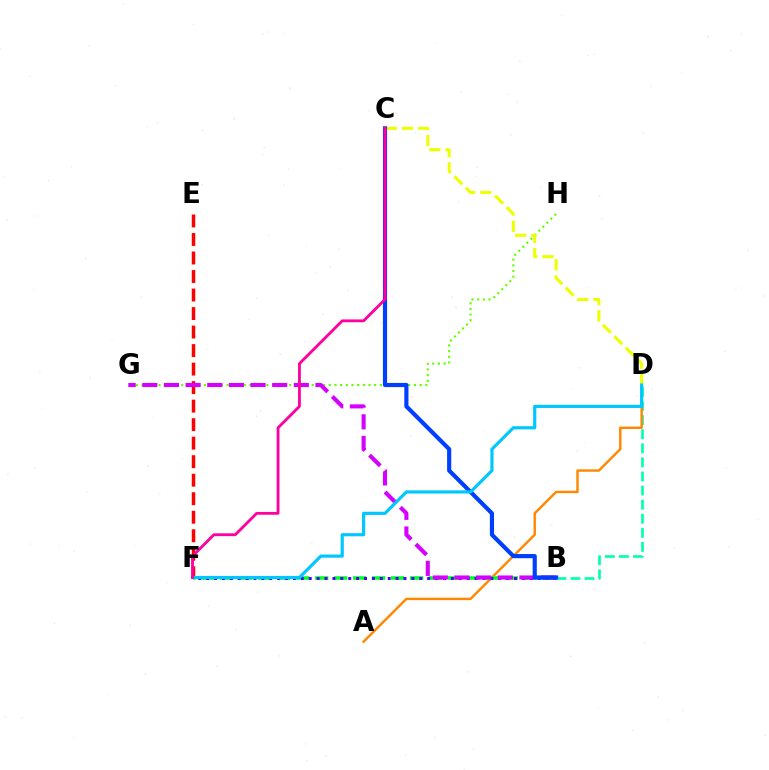{('B', 'D'): [{'color': '#00ffaf', 'line_style': 'dashed', 'thickness': 1.91}], ('A', 'D'): [{'color': '#ff8800', 'line_style': 'solid', 'thickness': 1.74}], ('G', 'H'): [{'color': '#66ff00', 'line_style': 'dotted', 'thickness': 1.54}], ('E', 'F'): [{'color': '#ff0000', 'line_style': 'dashed', 'thickness': 2.52}], ('C', 'D'): [{'color': '#eeff00', 'line_style': 'dashed', 'thickness': 2.21}], ('B', 'F'): [{'color': '#00ff27', 'line_style': 'dashed', 'thickness': 2.58}, {'color': '#4f00ff', 'line_style': 'dotted', 'thickness': 2.15}], ('B', 'G'): [{'color': '#d600ff', 'line_style': 'dashed', 'thickness': 2.94}], ('B', 'C'): [{'color': '#003fff', 'line_style': 'solid', 'thickness': 2.99}], ('D', 'F'): [{'color': '#00c7ff', 'line_style': 'solid', 'thickness': 2.28}], ('C', 'F'): [{'color': '#ff00a0', 'line_style': 'solid', 'thickness': 2.03}]}